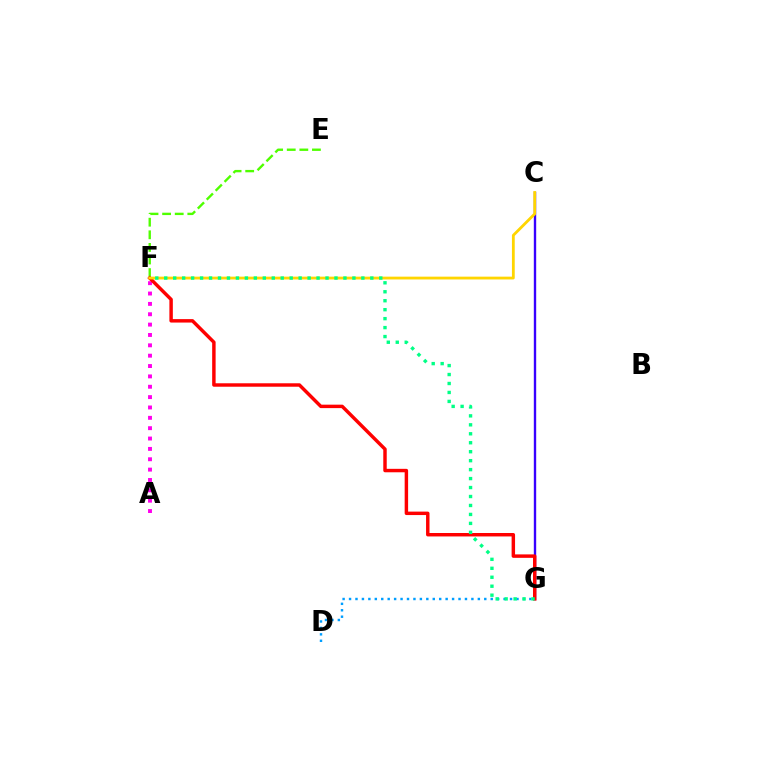{('A', 'F'): [{'color': '#ff00ed', 'line_style': 'dotted', 'thickness': 2.81}], ('C', 'G'): [{'color': '#3700ff', 'line_style': 'solid', 'thickness': 1.71}], ('E', 'F'): [{'color': '#4fff00', 'line_style': 'dashed', 'thickness': 1.71}], ('F', 'G'): [{'color': '#ff0000', 'line_style': 'solid', 'thickness': 2.48}, {'color': '#00ff86', 'line_style': 'dotted', 'thickness': 2.43}], ('D', 'G'): [{'color': '#009eff', 'line_style': 'dotted', 'thickness': 1.75}], ('C', 'F'): [{'color': '#ffd500', 'line_style': 'solid', 'thickness': 2.02}]}